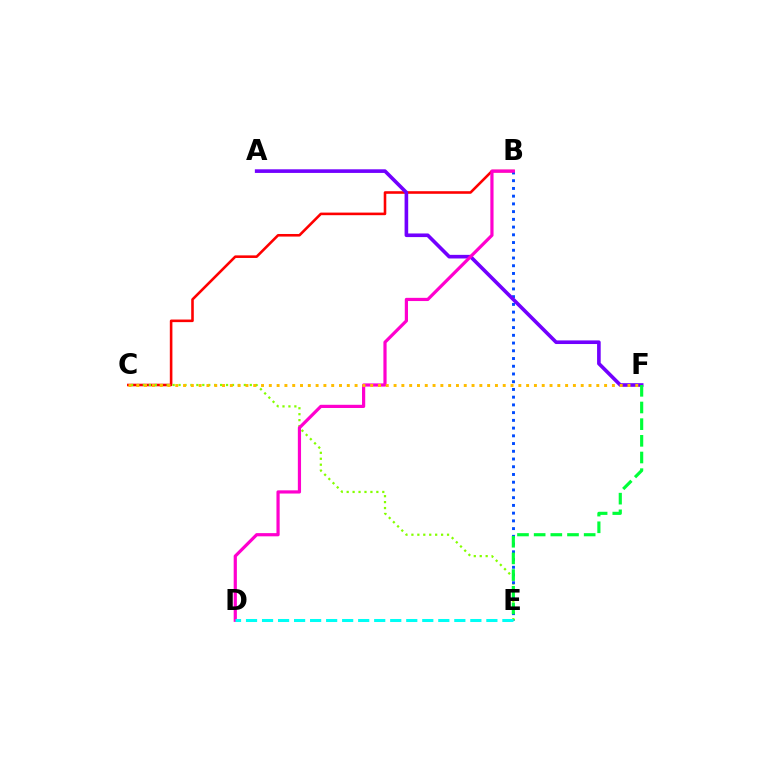{('B', 'C'): [{'color': '#ff0000', 'line_style': 'solid', 'thickness': 1.86}], ('C', 'E'): [{'color': '#84ff00', 'line_style': 'dotted', 'thickness': 1.61}], ('B', 'E'): [{'color': '#004bff', 'line_style': 'dotted', 'thickness': 2.1}], ('A', 'F'): [{'color': '#7200ff', 'line_style': 'solid', 'thickness': 2.61}], ('B', 'D'): [{'color': '#ff00cf', 'line_style': 'solid', 'thickness': 2.3}], ('E', 'F'): [{'color': '#00ff39', 'line_style': 'dashed', 'thickness': 2.26}], ('C', 'F'): [{'color': '#ffbd00', 'line_style': 'dotted', 'thickness': 2.12}], ('D', 'E'): [{'color': '#00fff6', 'line_style': 'dashed', 'thickness': 2.18}]}